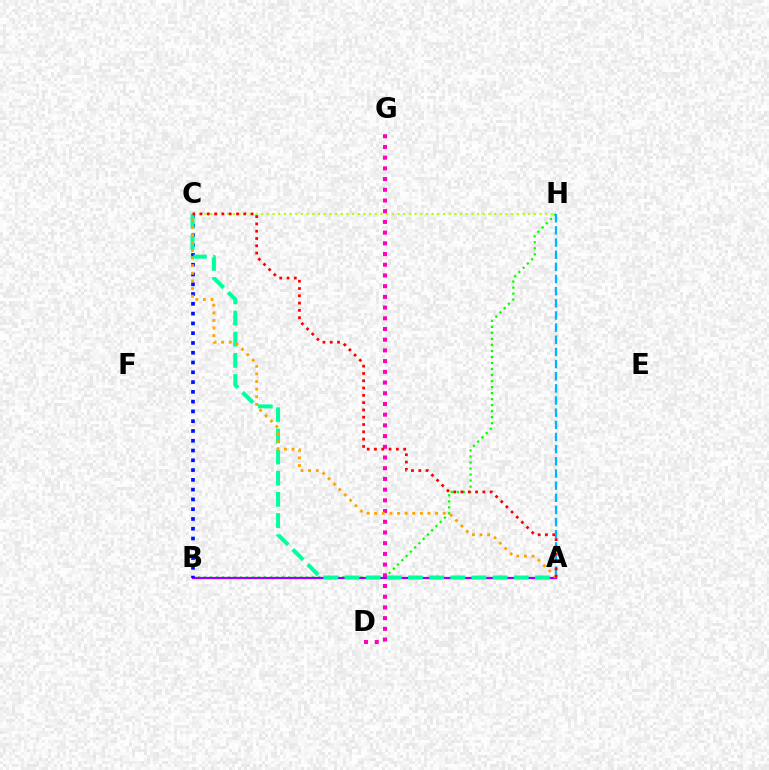{('B', 'H'): [{'color': '#08ff00', 'line_style': 'dotted', 'thickness': 1.64}], ('A', 'H'): [{'color': '#00b5ff', 'line_style': 'dashed', 'thickness': 1.65}], ('C', 'H'): [{'color': '#b3ff00', 'line_style': 'dotted', 'thickness': 1.54}], ('D', 'G'): [{'color': '#ff00bd', 'line_style': 'dotted', 'thickness': 2.91}], ('A', 'B'): [{'color': '#9b00ff', 'line_style': 'solid', 'thickness': 1.62}], ('B', 'C'): [{'color': '#0010ff', 'line_style': 'dotted', 'thickness': 2.66}], ('A', 'C'): [{'color': '#00ff9d', 'line_style': 'dashed', 'thickness': 2.87}, {'color': '#ffa500', 'line_style': 'dotted', 'thickness': 2.07}, {'color': '#ff0000', 'line_style': 'dotted', 'thickness': 1.98}]}